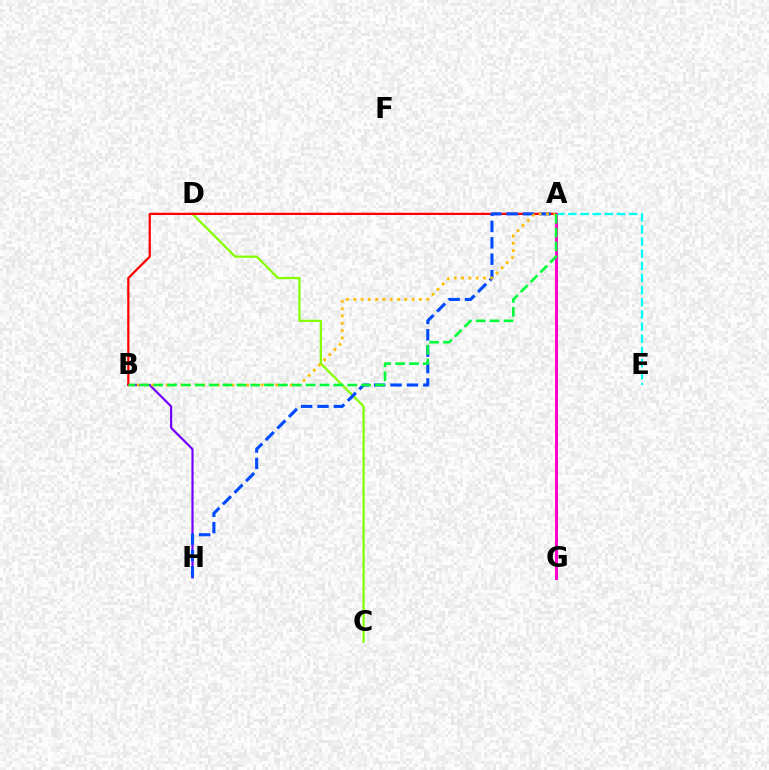{('C', 'D'): [{'color': '#84ff00', 'line_style': 'solid', 'thickness': 1.61}], ('B', 'H'): [{'color': '#7200ff', 'line_style': 'solid', 'thickness': 1.57}], ('A', 'B'): [{'color': '#ff0000', 'line_style': 'solid', 'thickness': 1.61}, {'color': '#ffbd00', 'line_style': 'dotted', 'thickness': 1.98}, {'color': '#00ff39', 'line_style': 'dashed', 'thickness': 1.88}], ('A', 'E'): [{'color': '#00fff6', 'line_style': 'dashed', 'thickness': 1.65}], ('A', 'H'): [{'color': '#004bff', 'line_style': 'dashed', 'thickness': 2.23}], ('A', 'G'): [{'color': '#ff00cf', 'line_style': 'solid', 'thickness': 2.16}]}